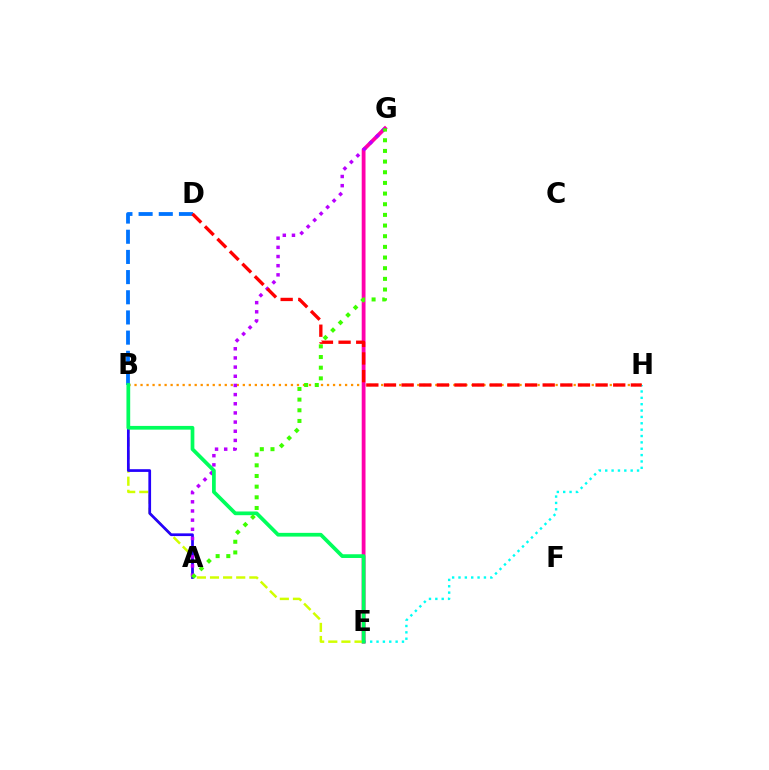{('B', 'H'): [{'color': '#ff9400', 'line_style': 'dotted', 'thickness': 1.63}], ('E', 'H'): [{'color': '#00fff6', 'line_style': 'dotted', 'thickness': 1.73}], ('E', 'G'): [{'color': '#ff00ac', 'line_style': 'solid', 'thickness': 2.73}], ('B', 'E'): [{'color': '#d1ff00', 'line_style': 'dashed', 'thickness': 1.78}, {'color': '#00ff5c', 'line_style': 'solid', 'thickness': 2.68}], ('A', 'B'): [{'color': '#2500ff', 'line_style': 'solid', 'thickness': 1.96}], ('B', 'D'): [{'color': '#0074ff', 'line_style': 'dashed', 'thickness': 2.74}], ('A', 'G'): [{'color': '#b900ff', 'line_style': 'dotted', 'thickness': 2.49}, {'color': '#3dff00', 'line_style': 'dotted', 'thickness': 2.9}], ('D', 'H'): [{'color': '#ff0000', 'line_style': 'dashed', 'thickness': 2.4}]}